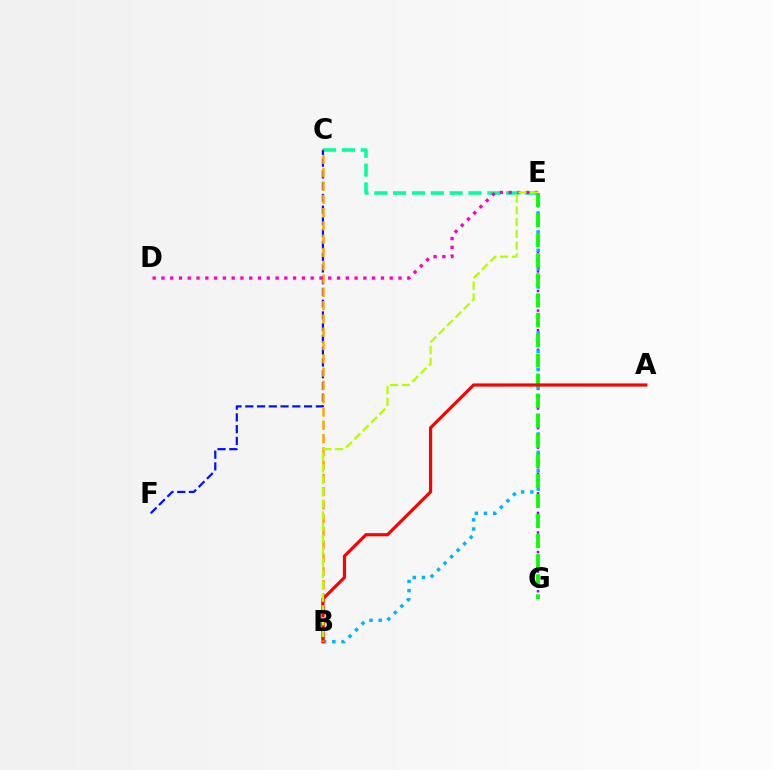{('E', 'G'): [{'color': '#9b00ff', 'line_style': 'dotted', 'thickness': 1.77}, {'color': '#08ff00', 'line_style': 'dashed', 'thickness': 2.73}], ('C', 'E'): [{'color': '#00ff9d', 'line_style': 'dashed', 'thickness': 2.56}], ('B', 'E'): [{'color': '#00b5ff', 'line_style': 'dotted', 'thickness': 2.5}, {'color': '#b3ff00', 'line_style': 'dashed', 'thickness': 1.6}], ('C', 'F'): [{'color': '#0010ff', 'line_style': 'dashed', 'thickness': 1.6}], ('B', 'C'): [{'color': '#ffa500', 'line_style': 'dashed', 'thickness': 1.81}], ('A', 'B'): [{'color': '#ff0000', 'line_style': 'solid', 'thickness': 2.29}], ('D', 'E'): [{'color': '#ff00bd', 'line_style': 'dotted', 'thickness': 2.39}]}